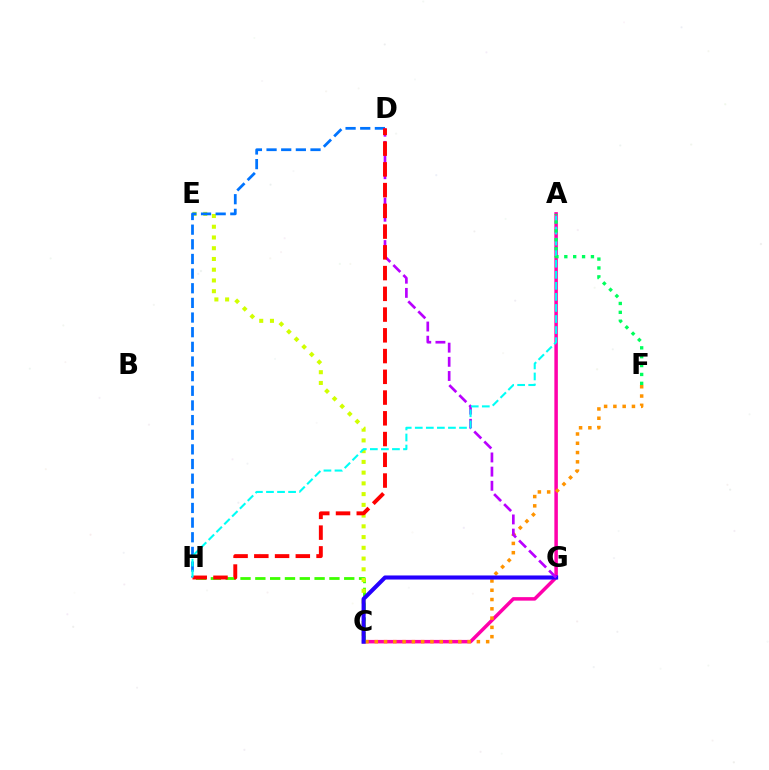{('A', 'C'): [{'color': '#ff00ac', 'line_style': 'solid', 'thickness': 2.52}], ('C', 'H'): [{'color': '#3dff00', 'line_style': 'dashed', 'thickness': 2.01}], ('C', 'E'): [{'color': '#d1ff00', 'line_style': 'dotted', 'thickness': 2.92}], ('C', 'F'): [{'color': '#ff9400', 'line_style': 'dotted', 'thickness': 2.52}], ('C', 'G'): [{'color': '#2500ff', 'line_style': 'solid', 'thickness': 2.94}], ('D', 'H'): [{'color': '#0074ff', 'line_style': 'dashed', 'thickness': 1.99}, {'color': '#ff0000', 'line_style': 'dashed', 'thickness': 2.82}], ('D', 'G'): [{'color': '#b900ff', 'line_style': 'dashed', 'thickness': 1.92}], ('A', 'H'): [{'color': '#00fff6', 'line_style': 'dashed', 'thickness': 1.5}], ('A', 'F'): [{'color': '#00ff5c', 'line_style': 'dotted', 'thickness': 2.41}]}